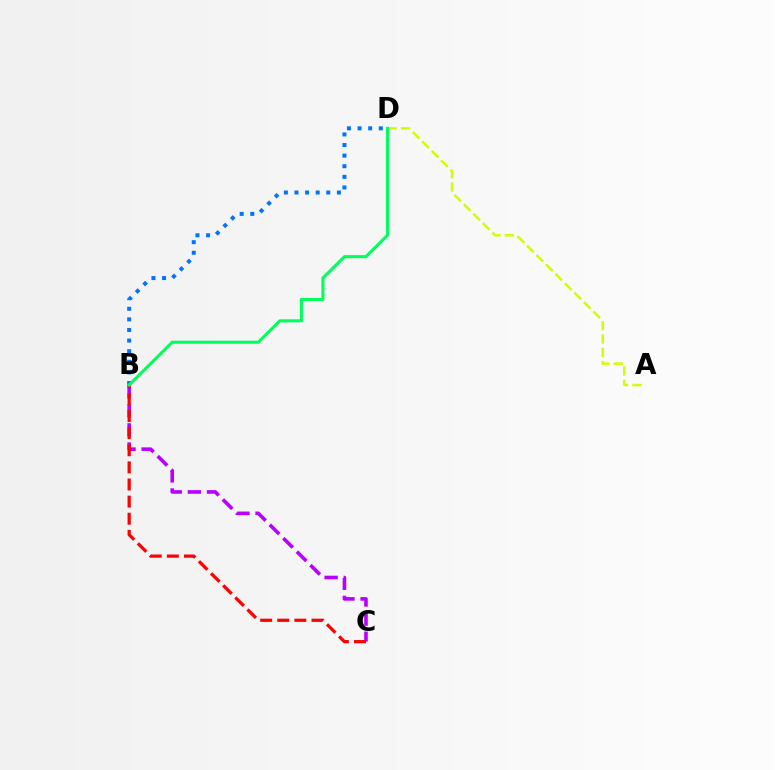{('B', 'C'): [{'color': '#b900ff', 'line_style': 'dashed', 'thickness': 2.6}, {'color': '#ff0000', 'line_style': 'dashed', 'thickness': 2.32}], ('A', 'D'): [{'color': '#d1ff00', 'line_style': 'dashed', 'thickness': 1.82}], ('B', 'D'): [{'color': '#0074ff', 'line_style': 'dotted', 'thickness': 2.88}, {'color': '#00ff5c', 'line_style': 'solid', 'thickness': 2.21}]}